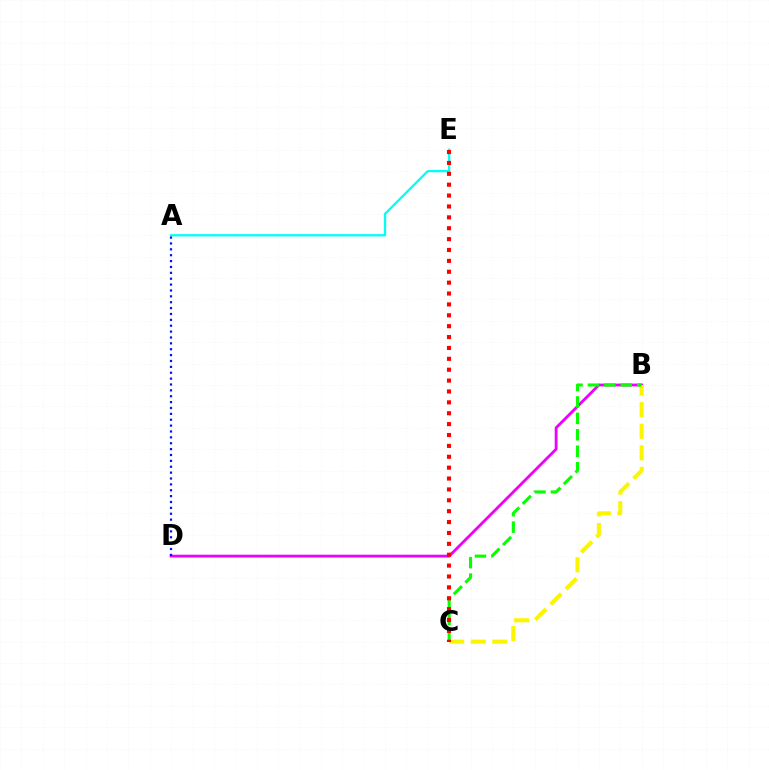{('B', 'D'): [{'color': '#ee00ff', 'line_style': 'solid', 'thickness': 2.02}], ('B', 'C'): [{'color': '#fcf500', 'line_style': 'dashed', 'thickness': 2.93}, {'color': '#08ff00', 'line_style': 'dashed', 'thickness': 2.23}], ('A', 'E'): [{'color': '#00fff6', 'line_style': 'solid', 'thickness': 1.65}], ('A', 'D'): [{'color': '#0010ff', 'line_style': 'dotted', 'thickness': 1.6}], ('C', 'E'): [{'color': '#ff0000', 'line_style': 'dotted', 'thickness': 2.96}]}